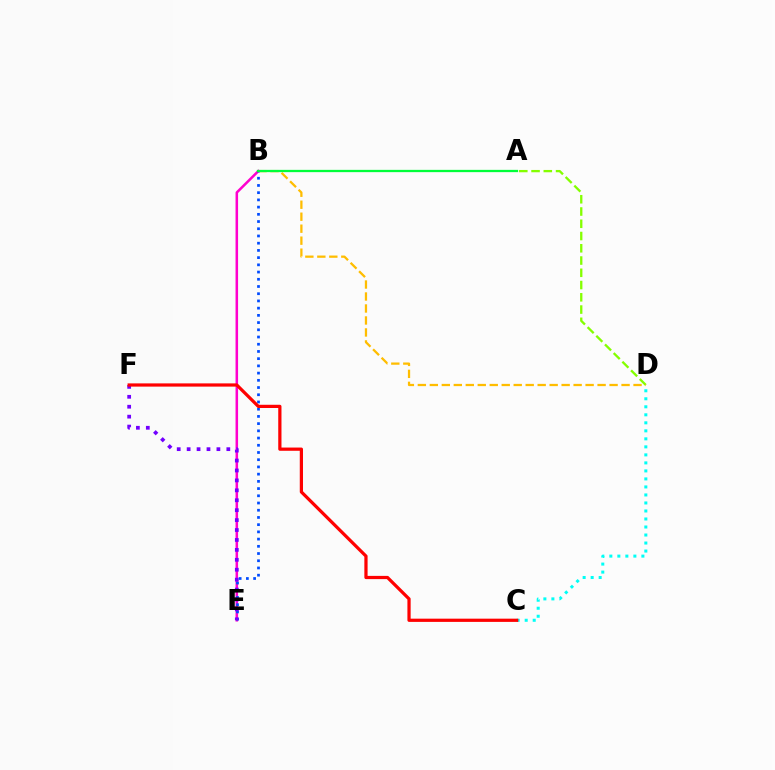{('C', 'D'): [{'color': '#00fff6', 'line_style': 'dotted', 'thickness': 2.18}], ('A', 'D'): [{'color': '#84ff00', 'line_style': 'dashed', 'thickness': 1.66}], ('B', 'D'): [{'color': '#ffbd00', 'line_style': 'dashed', 'thickness': 1.63}], ('B', 'E'): [{'color': '#ff00cf', 'line_style': 'solid', 'thickness': 1.83}, {'color': '#004bff', 'line_style': 'dotted', 'thickness': 1.96}], ('E', 'F'): [{'color': '#7200ff', 'line_style': 'dotted', 'thickness': 2.7}], ('A', 'B'): [{'color': '#00ff39', 'line_style': 'solid', 'thickness': 1.64}], ('C', 'F'): [{'color': '#ff0000', 'line_style': 'solid', 'thickness': 2.33}]}